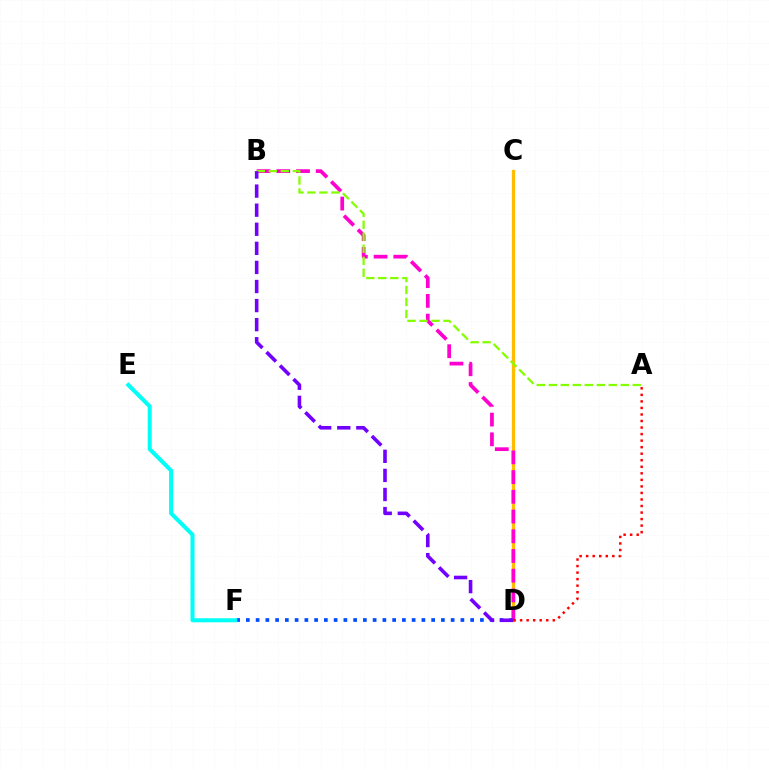{('C', 'D'): [{'color': '#00ff39', 'line_style': 'solid', 'thickness': 1.94}, {'color': '#ffbd00', 'line_style': 'solid', 'thickness': 2.36}], ('D', 'F'): [{'color': '#004bff', 'line_style': 'dotted', 'thickness': 2.65}], ('B', 'D'): [{'color': '#ff00cf', 'line_style': 'dashed', 'thickness': 2.68}, {'color': '#7200ff', 'line_style': 'dashed', 'thickness': 2.59}], ('A', 'B'): [{'color': '#84ff00', 'line_style': 'dashed', 'thickness': 1.63}], ('E', 'F'): [{'color': '#00fff6', 'line_style': 'solid', 'thickness': 2.9}], ('A', 'D'): [{'color': '#ff0000', 'line_style': 'dotted', 'thickness': 1.78}]}